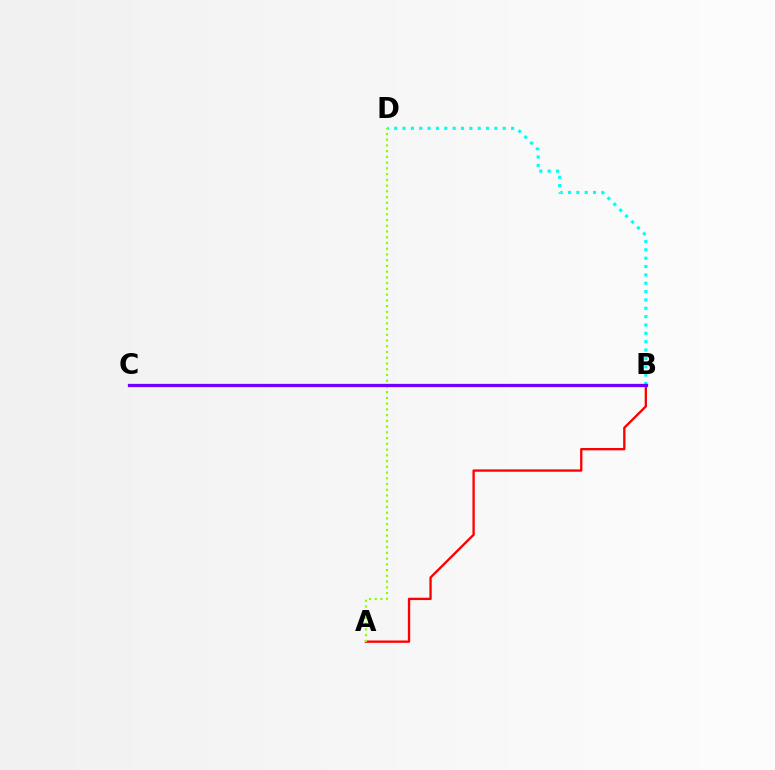{('B', 'D'): [{'color': '#00fff6', 'line_style': 'dotted', 'thickness': 2.27}], ('A', 'B'): [{'color': '#ff0000', 'line_style': 'solid', 'thickness': 1.68}], ('A', 'D'): [{'color': '#84ff00', 'line_style': 'dotted', 'thickness': 1.56}], ('B', 'C'): [{'color': '#7200ff', 'line_style': 'solid', 'thickness': 2.36}]}